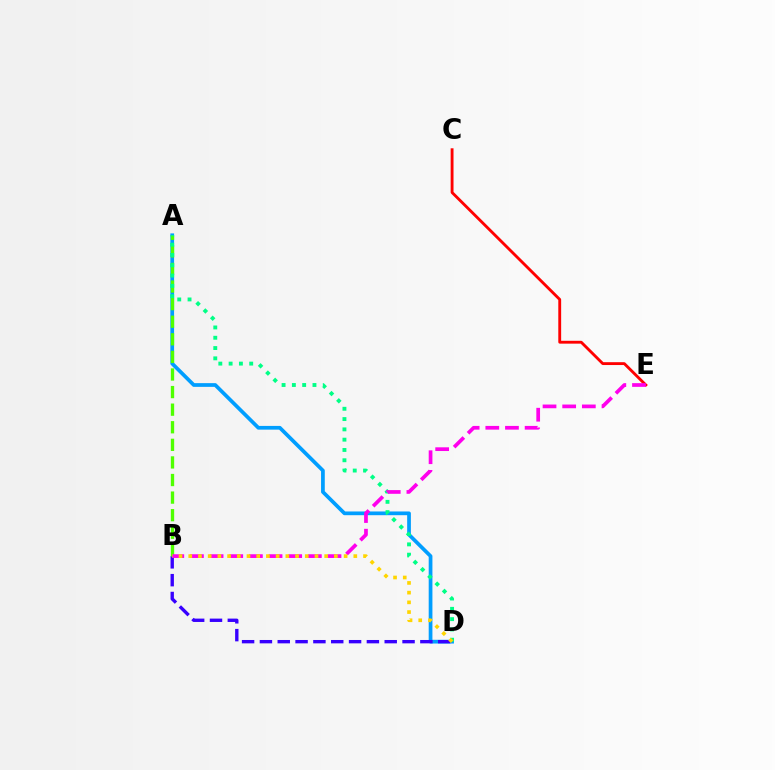{('A', 'D'): [{'color': '#009eff', 'line_style': 'solid', 'thickness': 2.68}, {'color': '#00ff86', 'line_style': 'dotted', 'thickness': 2.8}], ('B', 'D'): [{'color': '#3700ff', 'line_style': 'dashed', 'thickness': 2.42}, {'color': '#ffd500', 'line_style': 'dotted', 'thickness': 2.64}], ('A', 'B'): [{'color': '#4fff00', 'line_style': 'dashed', 'thickness': 2.39}], ('C', 'E'): [{'color': '#ff0000', 'line_style': 'solid', 'thickness': 2.05}], ('B', 'E'): [{'color': '#ff00ed', 'line_style': 'dashed', 'thickness': 2.67}]}